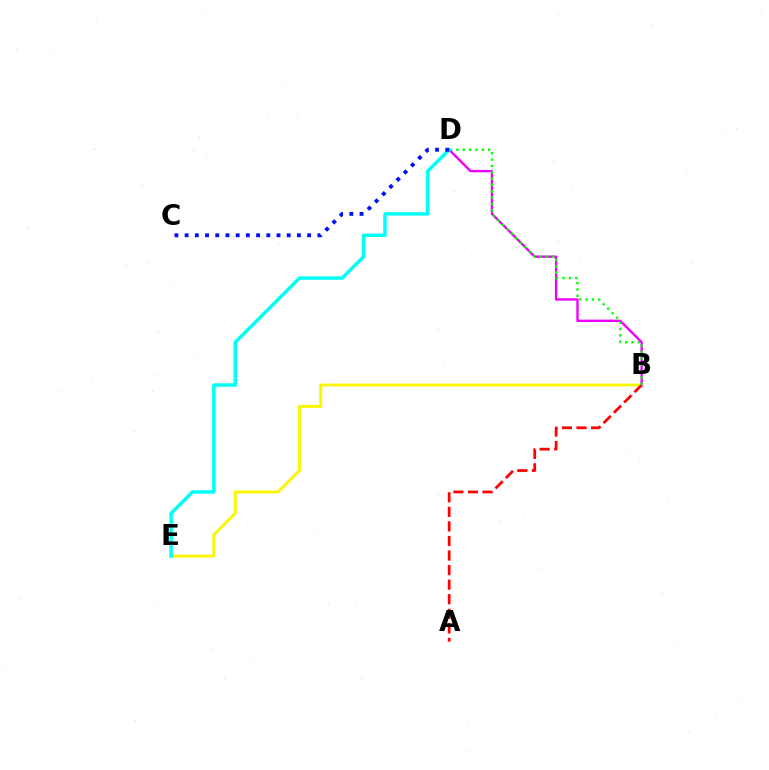{('B', 'E'): [{'color': '#fcf500', 'line_style': 'solid', 'thickness': 2.09}], ('A', 'B'): [{'color': '#ff0000', 'line_style': 'dashed', 'thickness': 1.98}], ('B', 'D'): [{'color': '#ee00ff', 'line_style': 'solid', 'thickness': 1.71}, {'color': '#08ff00', 'line_style': 'dotted', 'thickness': 1.72}], ('D', 'E'): [{'color': '#00fff6', 'line_style': 'solid', 'thickness': 2.5}], ('C', 'D'): [{'color': '#0010ff', 'line_style': 'dotted', 'thickness': 2.77}]}